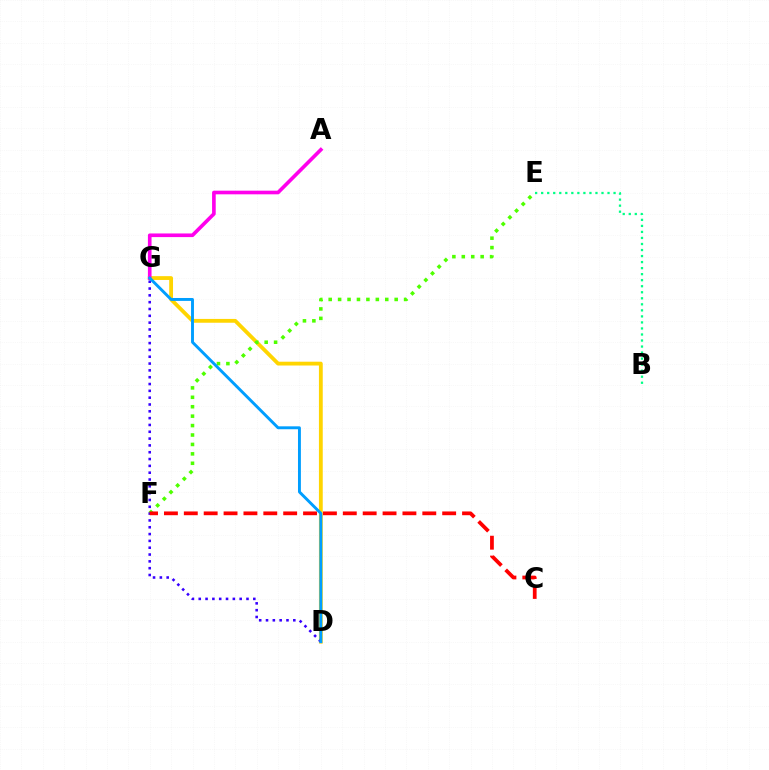{('D', 'G'): [{'color': '#ffd500', 'line_style': 'solid', 'thickness': 2.75}, {'color': '#3700ff', 'line_style': 'dotted', 'thickness': 1.85}, {'color': '#009eff', 'line_style': 'solid', 'thickness': 2.1}], ('E', 'F'): [{'color': '#4fff00', 'line_style': 'dotted', 'thickness': 2.56}], ('A', 'G'): [{'color': '#ff00ed', 'line_style': 'solid', 'thickness': 2.62}], ('B', 'E'): [{'color': '#00ff86', 'line_style': 'dotted', 'thickness': 1.64}], ('C', 'F'): [{'color': '#ff0000', 'line_style': 'dashed', 'thickness': 2.7}]}